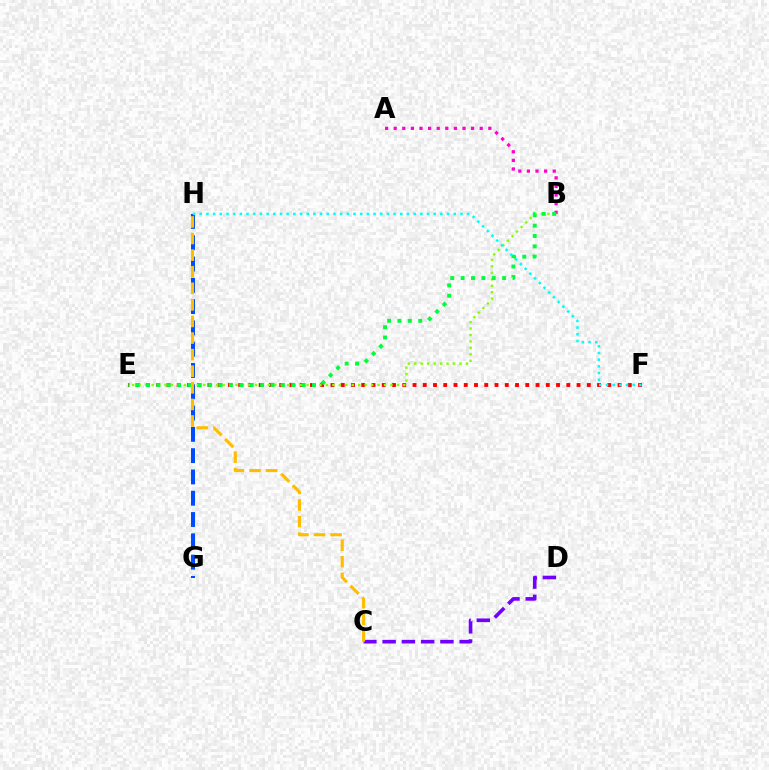{('C', 'D'): [{'color': '#7200ff', 'line_style': 'dashed', 'thickness': 2.62}], ('A', 'B'): [{'color': '#ff00cf', 'line_style': 'dotted', 'thickness': 2.34}], ('E', 'F'): [{'color': '#ff0000', 'line_style': 'dotted', 'thickness': 2.79}], ('B', 'E'): [{'color': '#84ff00', 'line_style': 'dotted', 'thickness': 1.75}, {'color': '#00ff39', 'line_style': 'dotted', 'thickness': 2.82}], ('G', 'H'): [{'color': '#004bff', 'line_style': 'dashed', 'thickness': 2.89}], ('F', 'H'): [{'color': '#00fff6', 'line_style': 'dotted', 'thickness': 1.82}], ('C', 'H'): [{'color': '#ffbd00', 'line_style': 'dashed', 'thickness': 2.25}]}